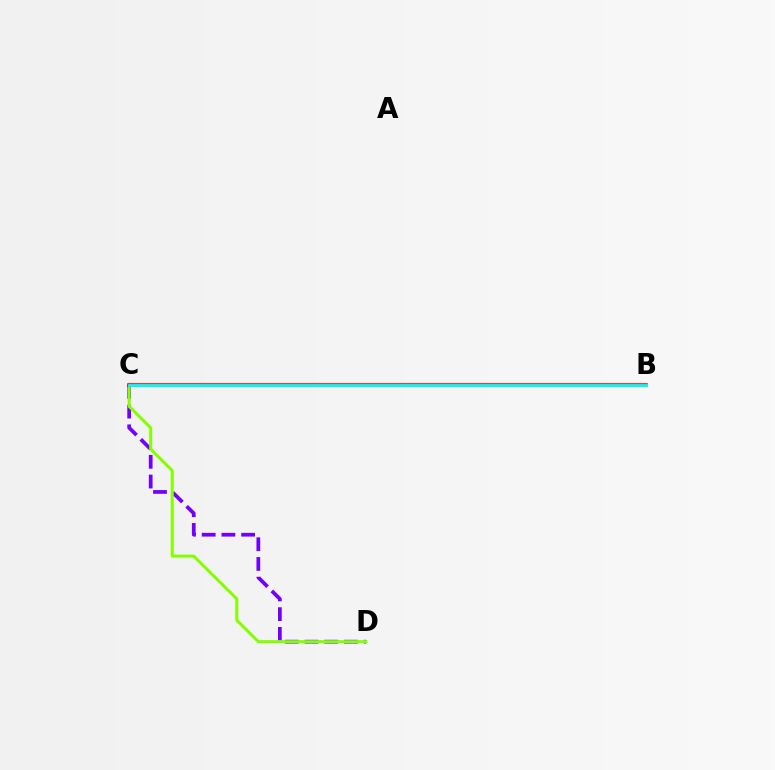{('C', 'D'): [{'color': '#7200ff', 'line_style': 'dashed', 'thickness': 2.68}, {'color': '#84ff00', 'line_style': 'solid', 'thickness': 2.18}], ('B', 'C'): [{'color': '#ff0000', 'line_style': 'solid', 'thickness': 2.57}, {'color': '#00fff6', 'line_style': 'solid', 'thickness': 2.04}]}